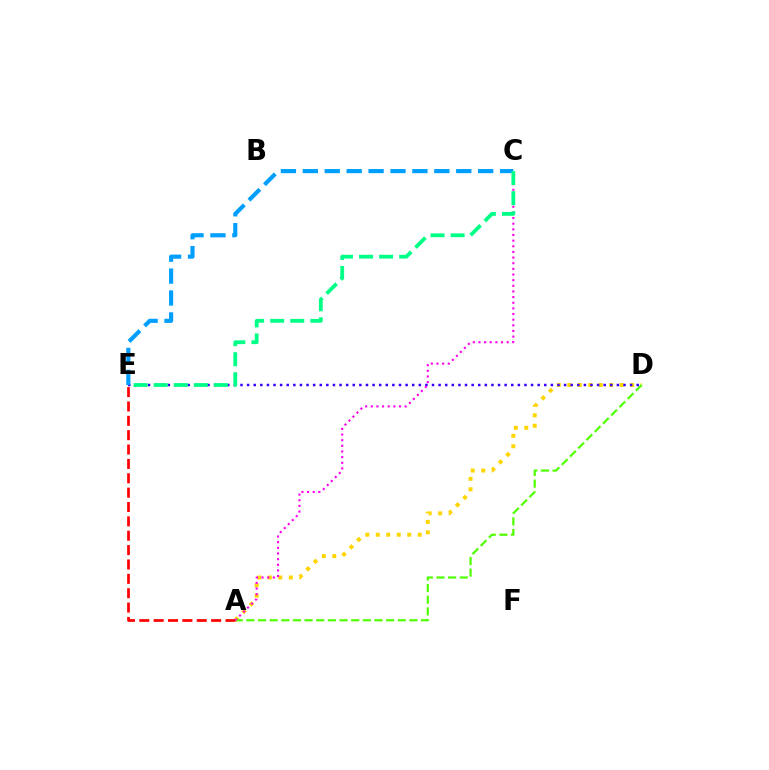{('A', 'D'): [{'color': '#ffd500', 'line_style': 'dotted', 'thickness': 2.85}, {'color': '#4fff00', 'line_style': 'dashed', 'thickness': 1.58}], ('D', 'E'): [{'color': '#3700ff', 'line_style': 'dotted', 'thickness': 1.79}], ('C', 'E'): [{'color': '#009eff', 'line_style': 'dashed', 'thickness': 2.98}, {'color': '#00ff86', 'line_style': 'dashed', 'thickness': 2.73}], ('A', 'E'): [{'color': '#ff0000', 'line_style': 'dashed', 'thickness': 1.95}], ('A', 'C'): [{'color': '#ff00ed', 'line_style': 'dotted', 'thickness': 1.53}]}